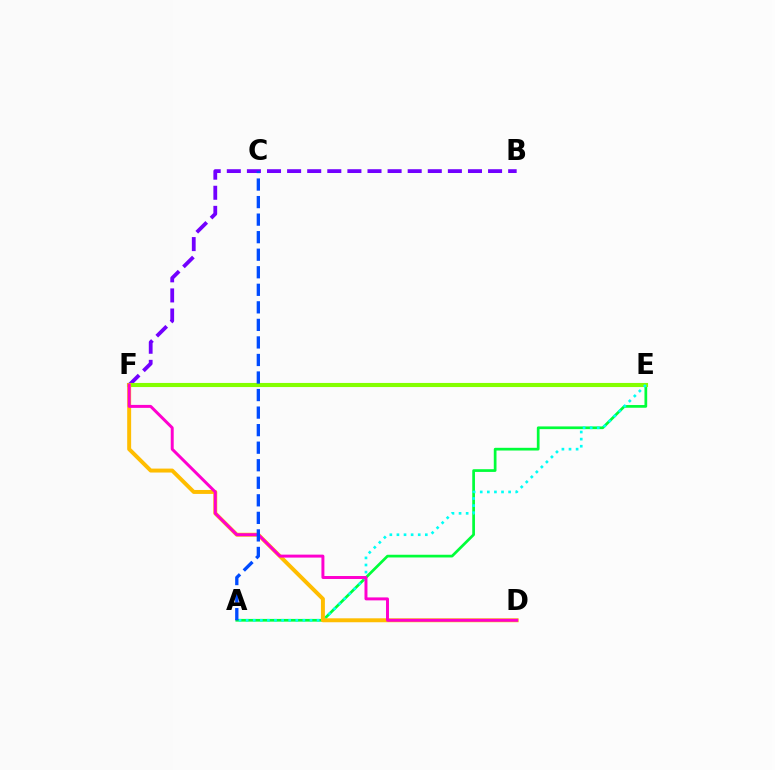{('B', 'F'): [{'color': '#7200ff', 'line_style': 'dashed', 'thickness': 2.73}], ('E', 'F'): [{'color': '#ff0000', 'line_style': 'dashed', 'thickness': 2.68}, {'color': '#84ff00', 'line_style': 'solid', 'thickness': 2.95}], ('A', 'E'): [{'color': '#00ff39', 'line_style': 'solid', 'thickness': 1.95}, {'color': '#00fff6', 'line_style': 'dotted', 'thickness': 1.93}], ('D', 'F'): [{'color': '#ffbd00', 'line_style': 'solid', 'thickness': 2.84}, {'color': '#ff00cf', 'line_style': 'solid', 'thickness': 2.13}], ('A', 'C'): [{'color': '#004bff', 'line_style': 'dashed', 'thickness': 2.38}]}